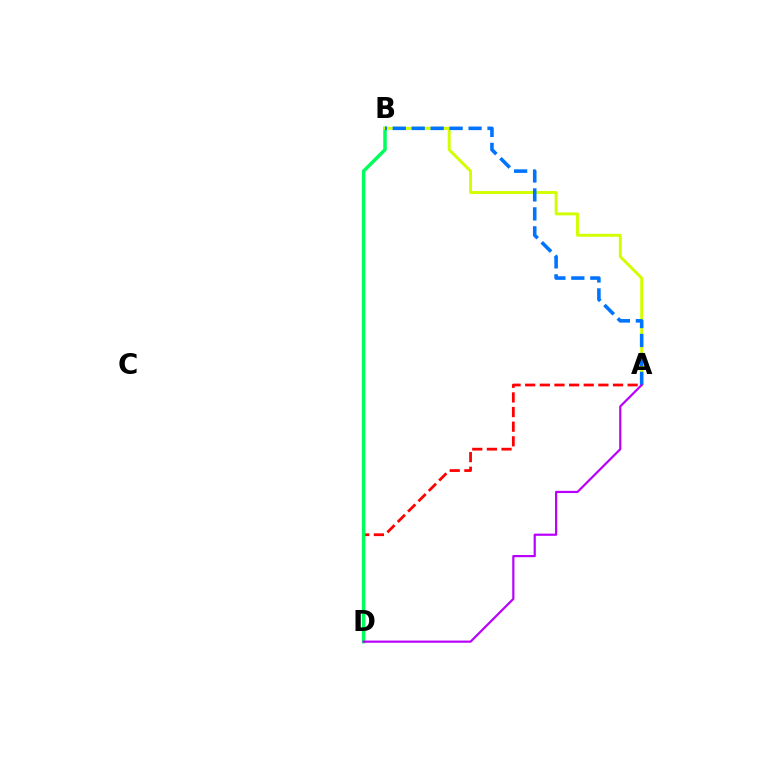{('A', 'D'): [{'color': '#ff0000', 'line_style': 'dashed', 'thickness': 1.99}, {'color': '#b900ff', 'line_style': 'solid', 'thickness': 1.58}], ('B', 'D'): [{'color': '#00ff5c', 'line_style': 'solid', 'thickness': 2.52}], ('A', 'B'): [{'color': '#d1ff00', 'line_style': 'solid', 'thickness': 2.11}, {'color': '#0074ff', 'line_style': 'dashed', 'thickness': 2.57}]}